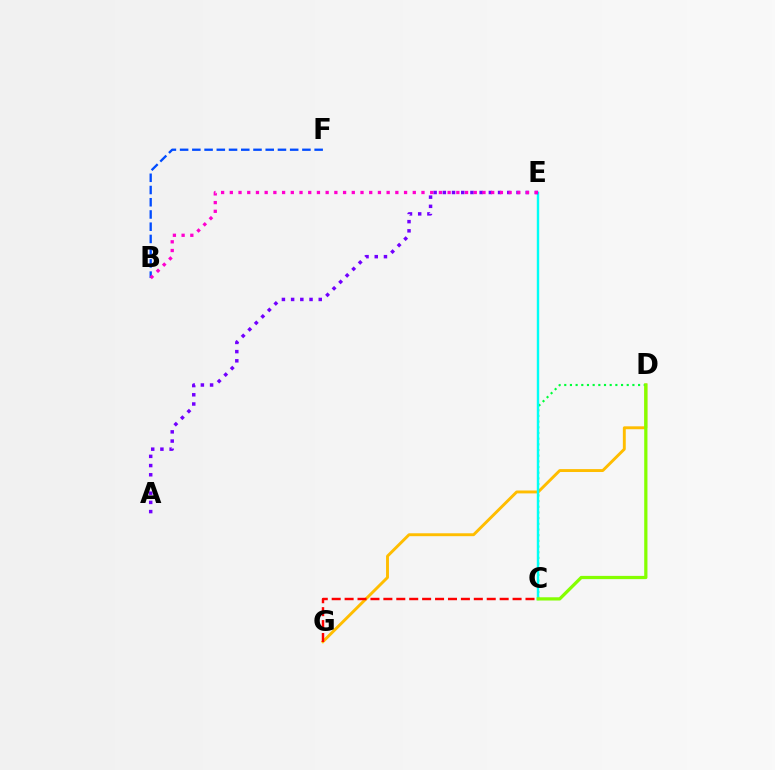{('D', 'G'): [{'color': '#ffbd00', 'line_style': 'solid', 'thickness': 2.09}], ('B', 'F'): [{'color': '#004bff', 'line_style': 'dashed', 'thickness': 1.66}], ('C', 'D'): [{'color': '#00ff39', 'line_style': 'dotted', 'thickness': 1.54}, {'color': '#84ff00', 'line_style': 'solid', 'thickness': 2.33}], ('C', 'E'): [{'color': '#00fff6', 'line_style': 'solid', 'thickness': 1.73}], ('C', 'G'): [{'color': '#ff0000', 'line_style': 'dashed', 'thickness': 1.76}], ('A', 'E'): [{'color': '#7200ff', 'line_style': 'dotted', 'thickness': 2.5}], ('B', 'E'): [{'color': '#ff00cf', 'line_style': 'dotted', 'thickness': 2.37}]}